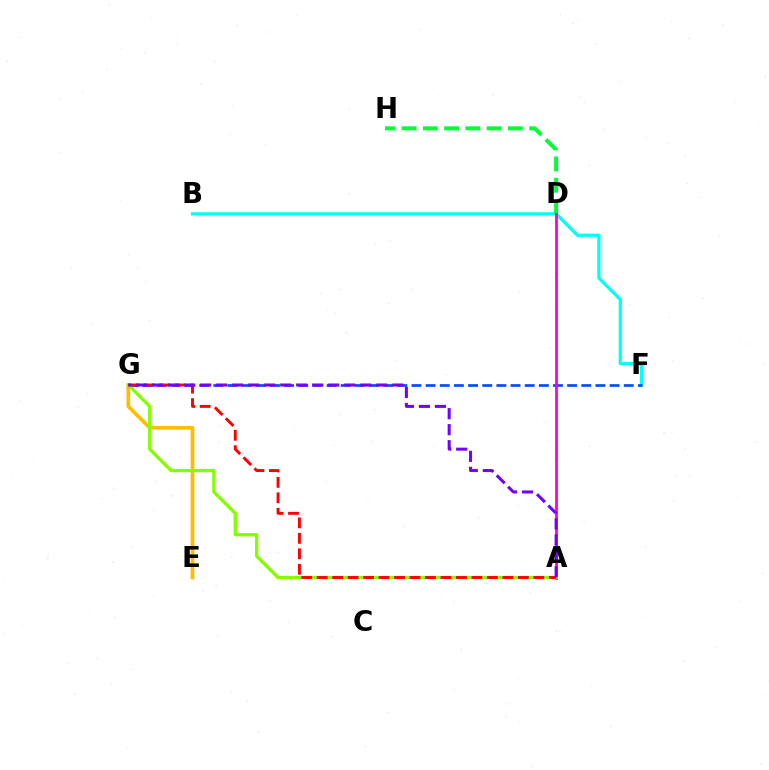{('B', 'F'): [{'color': '#00fff6', 'line_style': 'solid', 'thickness': 2.34}], ('D', 'H'): [{'color': '#00ff39', 'line_style': 'dashed', 'thickness': 2.89}], ('F', 'G'): [{'color': '#004bff', 'line_style': 'dashed', 'thickness': 1.92}], ('A', 'D'): [{'color': '#ff00cf', 'line_style': 'solid', 'thickness': 2.0}], ('E', 'G'): [{'color': '#ffbd00', 'line_style': 'solid', 'thickness': 2.68}], ('A', 'G'): [{'color': '#84ff00', 'line_style': 'solid', 'thickness': 2.38}, {'color': '#ff0000', 'line_style': 'dashed', 'thickness': 2.1}, {'color': '#7200ff', 'line_style': 'dashed', 'thickness': 2.17}]}